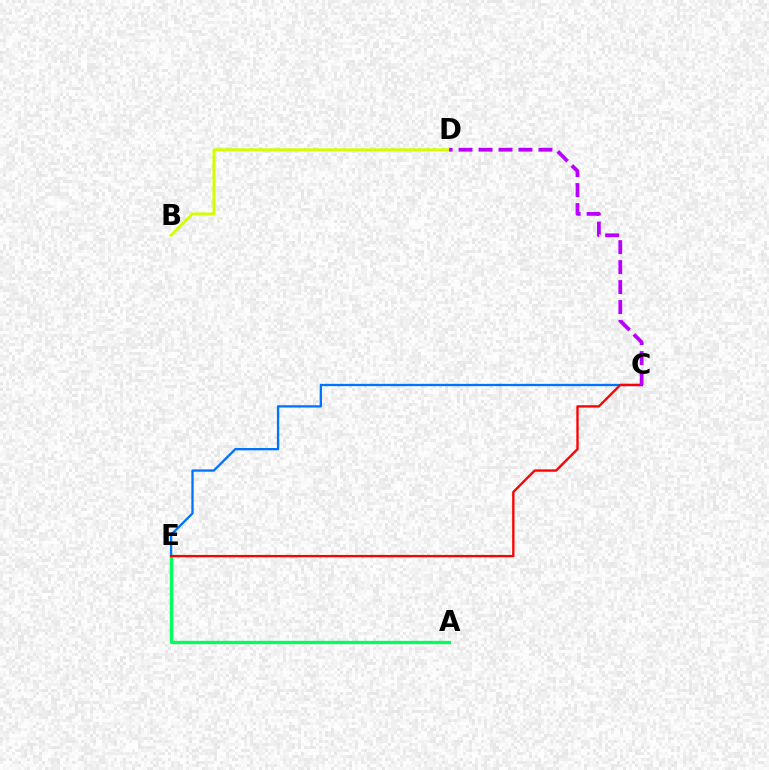{('C', 'E'): [{'color': '#0074ff', 'line_style': 'solid', 'thickness': 1.67}, {'color': '#ff0000', 'line_style': 'solid', 'thickness': 1.68}], ('A', 'E'): [{'color': '#00ff5c', 'line_style': 'solid', 'thickness': 2.38}], ('B', 'D'): [{'color': '#d1ff00', 'line_style': 'solid', 'thickness': 2.03}], ('C', 'D'): [{'color': '#b900ff', 'line_style': 'dashed', 'thickness': 2.71}]}